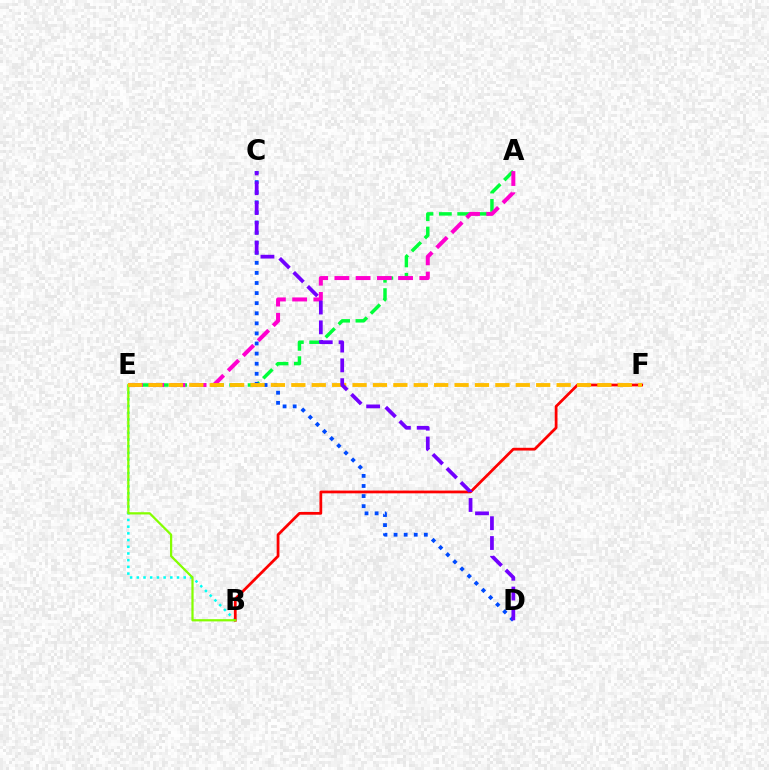{('B', 'E'): [{'color': '#00fff6', 'line_style': 'dotted', 'thickness': 1.82}, {'color': '#84ff00', 'line_style': 'solid', 'thickness': 1.61}], ('B', 'F'): [{'color': '#ff0000', 'line_style': 'solid', 'thickness': 1.98}], ('A', 'E'): [{'color': '#00ff39', 'line_style': 'dashed', 'thickness': 2.49}, {'color': '#ff00cf', 'line_style': 'dashed', 'thickness': 2.88}], ('C', 'D'): [{'color': '#004bff', 'line_style': 'dotted', 'thickness': 2.74}, {'color': '#7200ff', 'line_style': 'dashed', 'thickness': 2.69}], ('E', 'F'): [{'color': '#ffbd00', 'line_style': 'dashed', 'thickness': 2.77}]}